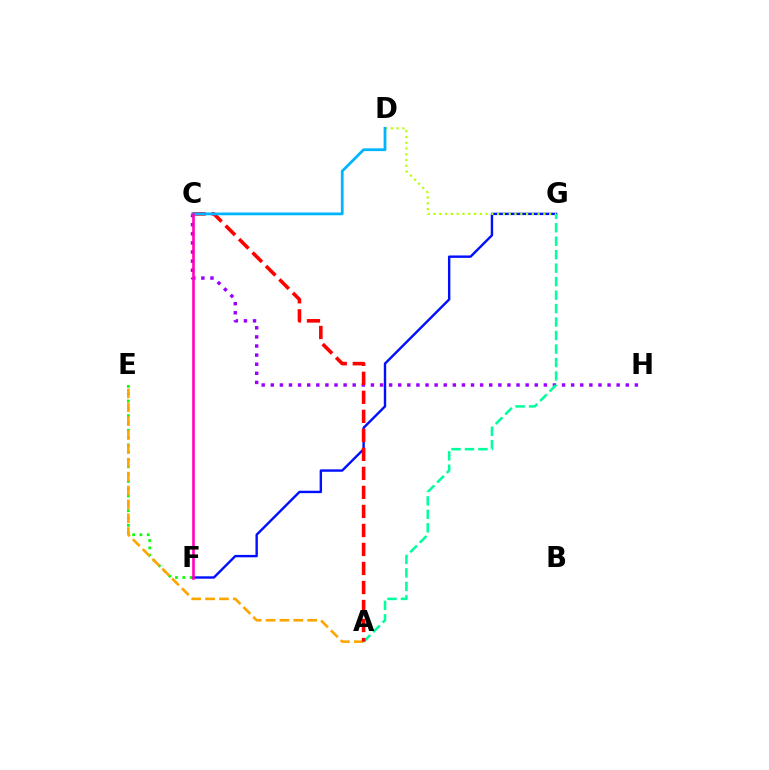{('C', 'H'): [{'color': '#9b00ff', 'line_style': 'dotted', 'thickness': 2.47}], ('F', 'G'): [{'color': '#0010ff', 'line_style': 'solid', 'thickness': 1.73}], ('E', 'F'): [{'color': '#08ff00', 'line_style': 'dotted', 'thickness': 1.99}], ('A', 'E'): [{'color': '#ffa500', 'line_style': 'dashed', 'thickness': 1.88}], ('A', 'G'): [{'color': '#00ff9d', 'line_style': 'dashed', 'thickness': 1.83}], ('A', 'C'): [{'color': '#ff0000', 'line_style': 'dashed', 'thickness': 2.58}], ('D', 'G'): [{'color': '#b3ff00', 'line_style': 'dotted', 'thickness': 1.57}], ('C', 'D'): [{'color': '#00b5ff', 'line_style': 'solid', 'thickness': 1.99}], ('C', 'F'): [{'color': '#ff00bd', 'line_style': 'solid', 'thickness': 1.88}]}